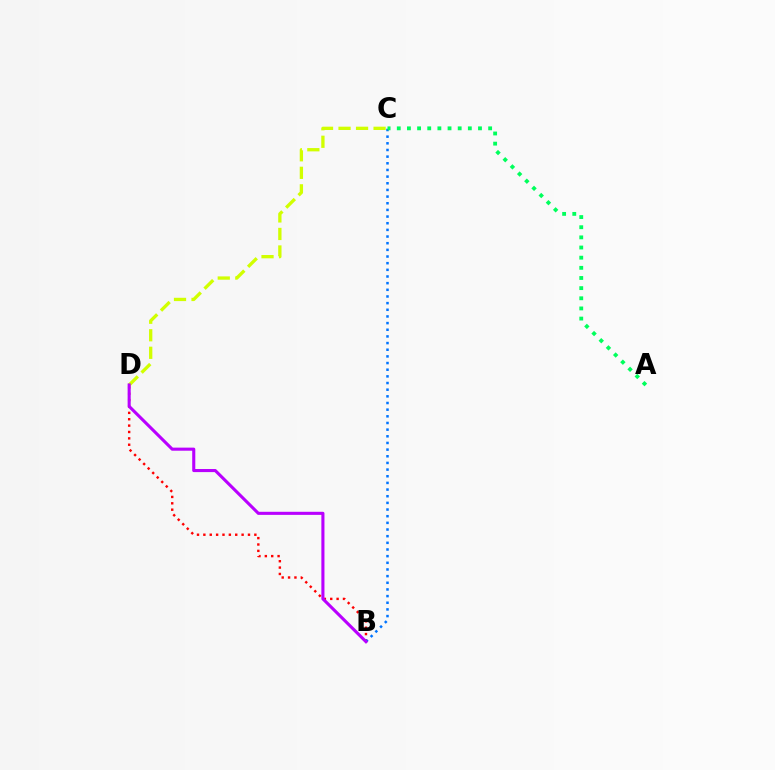{('B', 'D'): [{'color': '#ff0000', 'line_style': 'dotted', 'thickness': 1.73}, {'color': '#b900ff', 'line_style': 'solid', 'thickness': 2.22}], ('B', 'C'): [{'color': '#0074ff', 'line_style': 'dotted', 'thickness': 1.81}], ('C', 'D'): [{'color': '#d1ff00', 'line_style': 'dashed', 'thickness': 2.38}], ('A', 'C'): [{'color': '#00ff5c', 'line_style': 'dotted', 'thickness': 2.76}]}